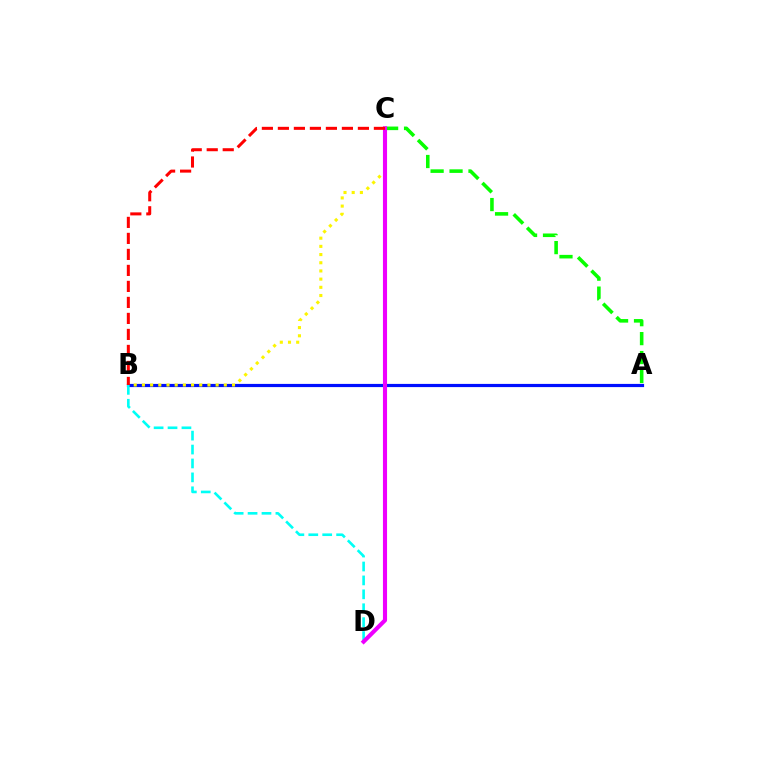{('A', 'B'): [{'color': '#0010ff', 'line_style': 'solid', 'thickness': 2.29}], ('A', 'C'): [{'color': '#08ff00', 'line_style': 'dashed', 'thickness': 2.57}], ('B', 'C'): [{'color': '#fcf500', 'line_style': 'dotted', 'thickness': 2.23}, {'color': '#ff0000', 'line_style': 'dashed', 'thickness': 2.17}], ('B', 'D'): [{'color': '#00fff6', 'line_style': 'dashed', 'thickness': 1.89}], ('C', 'D'): [{'color': '#ee00ff', 'line_style': 'solid', 'thickness': 2.96}]}